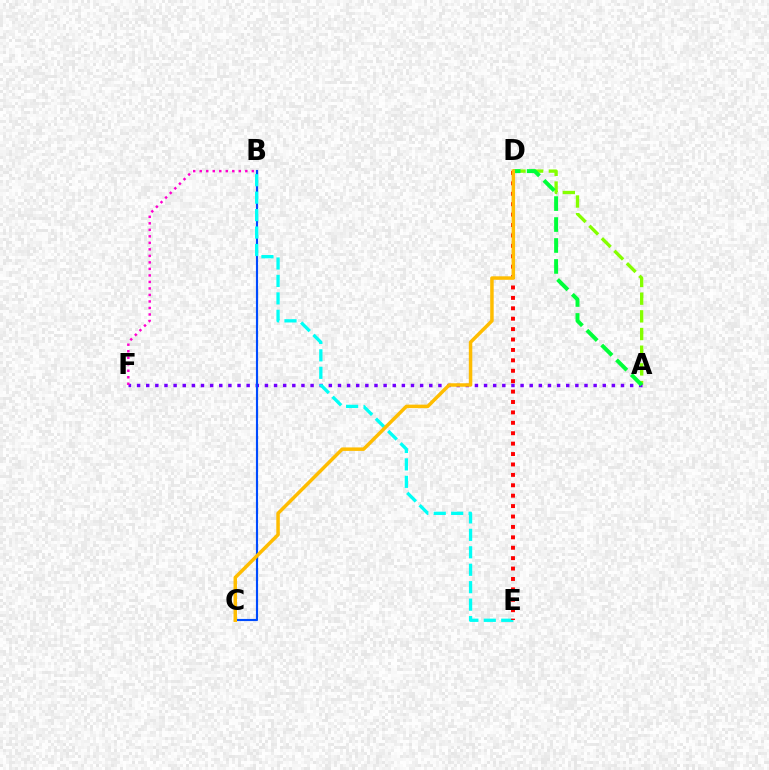{('A', 'D'): [{'color': '#84ff00', 'line_style': 'dashed', 'thickness': 2.4}, {'color': '#00ff39', 'line_style': 'dashed', 'thickness': 2.85}], ('A', 'F'): [{'color': '#7200ff', 'line_style': 'dotted', 'thickness': 2.48}], ('B', 'C'): [{'color': '#004bff', 'line_style': 'solid', 'thickness': 1.54}], ('B', 'F'): [{'color': '#ff00cf', 'line_style': 'dotted', 'thickness': 1.77}], ('B', 'E'): [{'color': '#00fff6', 'line_style': 'dashed', 'thickness': 2.37}], ('D', 'E'): [{'color': '#ff0000', 'line_style': 'dotted', 'thickness': 2.83}], ('C', 'D'): [{'color': '#ffbd00', 'line_style': 'solid', 'thickness': 2.51}]}